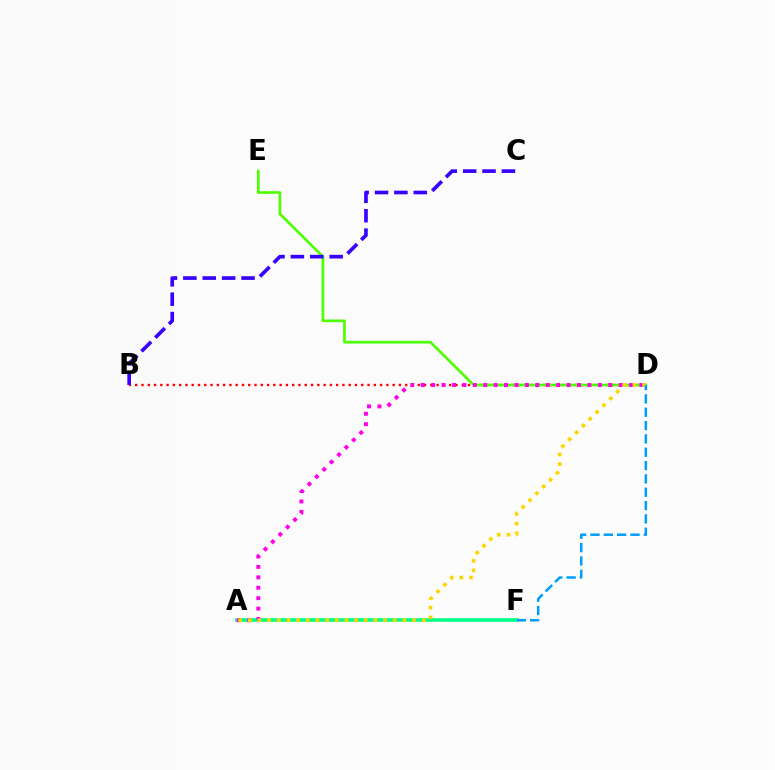{('B', 'D'): [{'color': '#ff0000', 'line_style': 'dotted', 'thickness': 1.71}], ('A', 'F'): [{'color': '#00ff86', 'line_style': 'solid', 'thickness': 2.61}], ('D', 'E'): [{'color': '#4fff00', 'line_style': 'solid', 'thickness': 1.94}], ('A', 'D'): [{'color': '#ff00ed', 'line_style': 'dotted', 'thickness': 2.83}, {'color': '#ffd500', 'line_style': 'dotted', 'thickness': 2.63}], ('D', 'F'): [{'color': '#009eff', 'line_style': 'dashed', 'thickness': 1.81}], ('B', 'C'): [{'color': '#3700ff', 'line_style': 'dashed', 'thickness': 2.63}]}